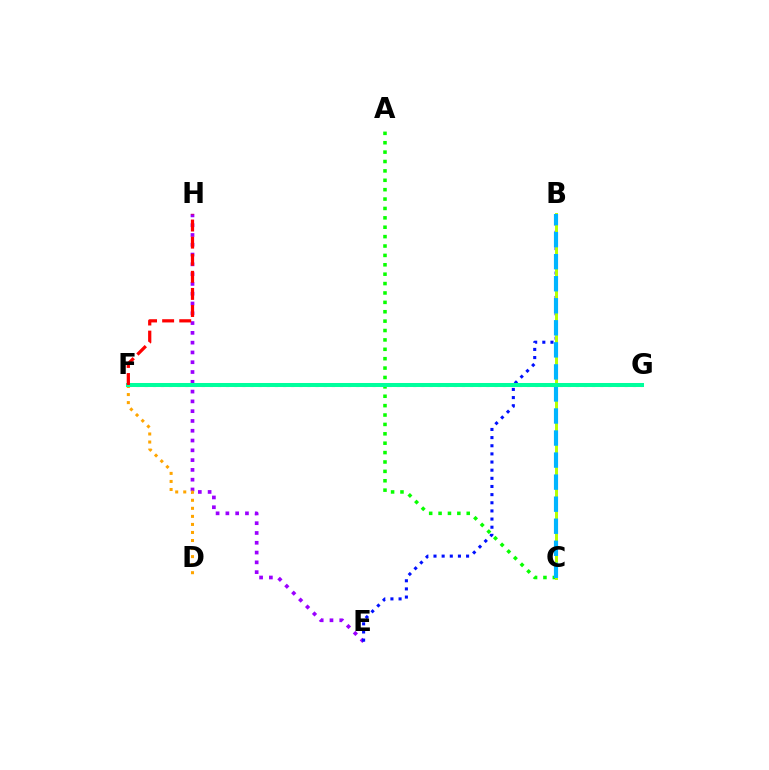{('A', 'C'): [{'color': '#08ff00', 'line_style': 'dotted', 'thickness': 2.55}], ('E', 'H'): [{'color': '#9b00ff', 'line_style': 'dotted', 'thickness': 2.66}], ('B', 'E'): [{'color': '#0010ff', 'line_style': 'dotted', 'thickness': 2.21}], ('B', 'C'): [{'color': '#b3ff00', 'line_style': 'solid', 'thickness': 2.12}, {'color': '#00b5ff', 'line_style': 'dashed', 'thickness': 2.99}], ('F', 'G'): [{'color': '#ff00bd', 'line_style': 'dotted', 'thickness': 2.21}, {'color': '#00ff9d', 'line_style': 'solid', 'thickness': 2.9}], ('D', 'F'): [{'color': '#ffa500', 'line_style': 'dotted', 'thickness': 2.19}], ('F', 'H'): [{'color': '#ff0000', 'line_style': 'dashed', 'thickness': 2.32}]}